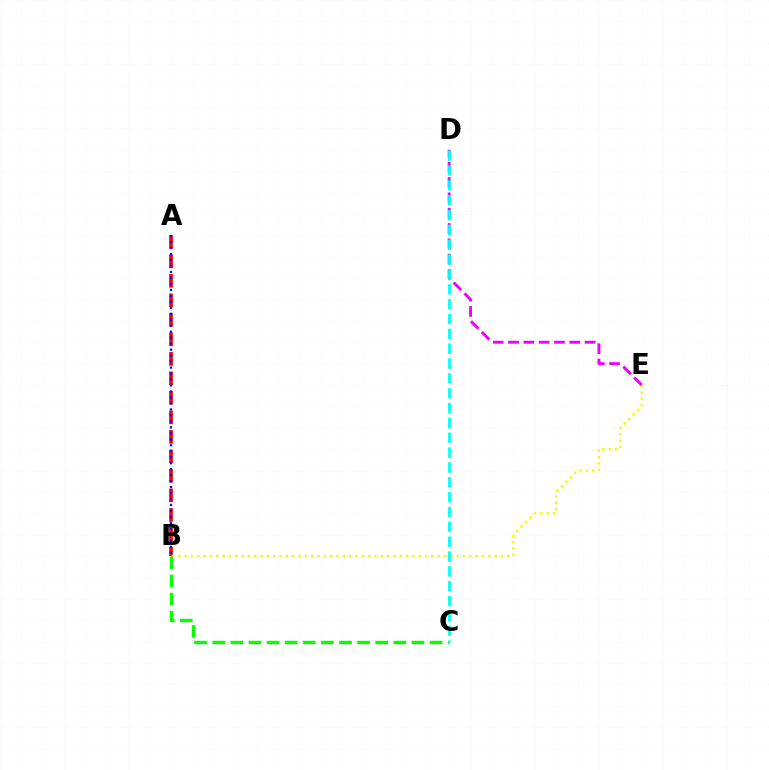{('A', 'B'): [{'color': '#ff0000', 'line_style': 'dashed', 'thickness': 2.65}, {'color': '#0010ff', 'line_style': 'dotted', 'thickness': 1.62}], ('B', 'E'): [{'color': '#fcf500', 'line_style': 'dotted', 'thickness': 1.72}], ('D', 'E'): [{'color': '#ee00ff', 'line_style': 'dashed', 'thickness': 2.08}], ('B', 'C'): [{'color': '#08ff00', 'line_style': 'dashed', 'thickness': 2.46}], ('C', 'D'): [{'color': '#00fff6', 'line_style': 'dashed', 'thickness': 2.02}]}